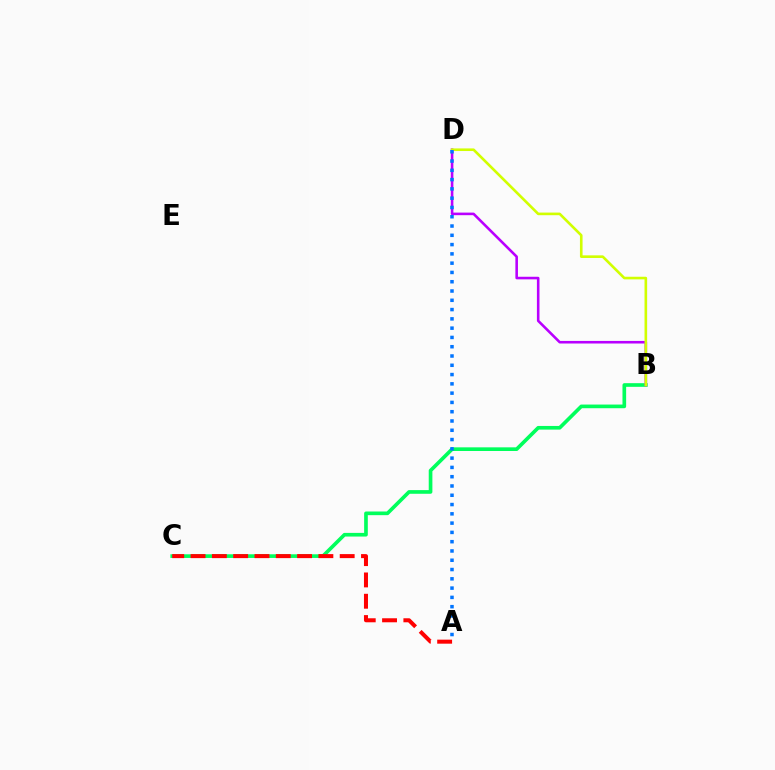{('B', 'C'): [{'color': '#00ff5c', 'line_style': 'solid', 'thickness': 2.64}], ('B', 'D'): [{'color': '#b900ff', 'line_style': 'solid', 'thickness': 1.86}, {'color': '#d1ff00', 'line_style': 'solid', 'thickness': 1.89}], ('A', 'D'): [{'color': '#0074ff', 'line_style': 'dotted', 'thickness': 2.52}], ('A', 'C'): [{'color': '#ff0000', 'line_style': 'dashed', 'thickness': 2.89}]}